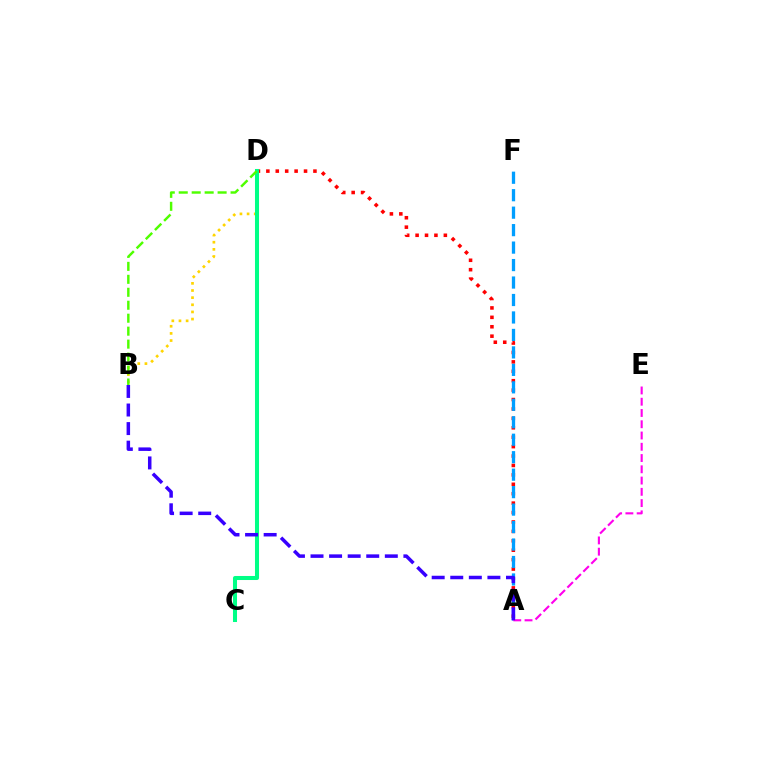{('A', 'D'): [{'color': '#ff0000', 'line_style': 'dotted', 'thickness': 2.56}], ('A', 'F'): [{'color': '#009eff', 'line_style': 'dashed', 'thickness': 2.37}], ('A', 'E'): [{'color': '#ff00ed', 'line_style': 'dashed', 'thickness': 1.53}], ('B', 'D'): [{'color': '#ffd500', 'line_style': 'dotted', 'thickness': 1.94}, {'color': '#4fff00', 'line_style': 'dashed', 'thickness': 1.76}], ('C', 'D'): [{'color': '#00ff86', 'line_style': 'solid', 'thickness': 2.91}], ('A', 'B'): [{'color': '#3700ff', 'line_style': 'dashed', 'thickness': 2.52}]}